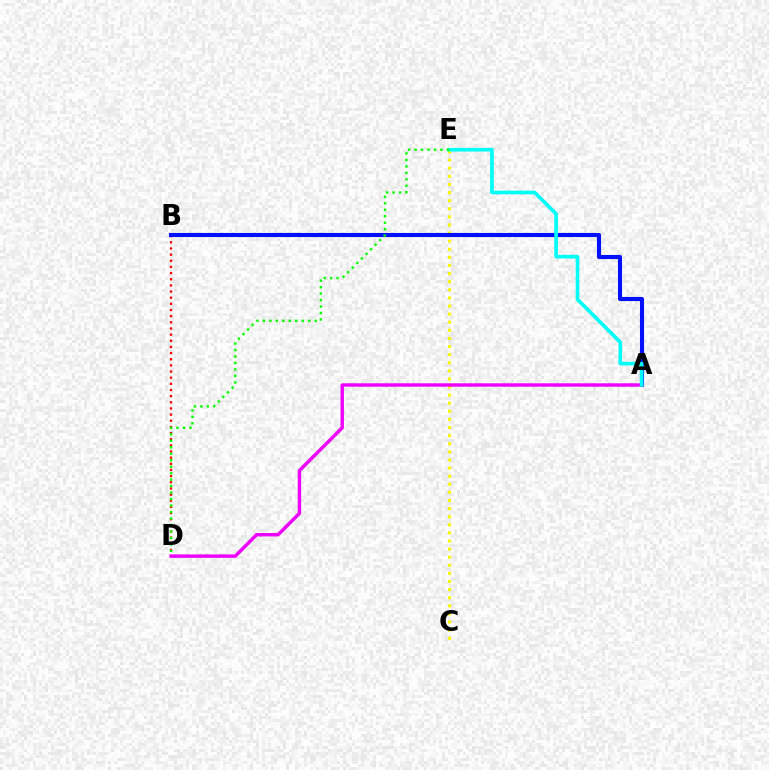{('B', 'D'): [{'color': '#ff0000', 'line_style': 'dotted', 'thickness': 1.67}], ('C', 'E'): [{'color': '#fcf500', 'line_style': 'dotted', 'thickness': 2.2}], ('A', 'B'): [{'color': '#0010ff', 'line_style': 'solid', 'thickness': 2.95}], ('A', 'D'): [{'color': '#ee00ff', 'line_style': 'solid', 'thickness': 2.47}], ('A', 'E'): [{'color': '#00fff6', 'line_style': 'solid', 'thickness': 2.62}], ('D', 'E'): [{'color': '#08ff00', 'line_style': 'dotted', 'thickness': 1.76}]}